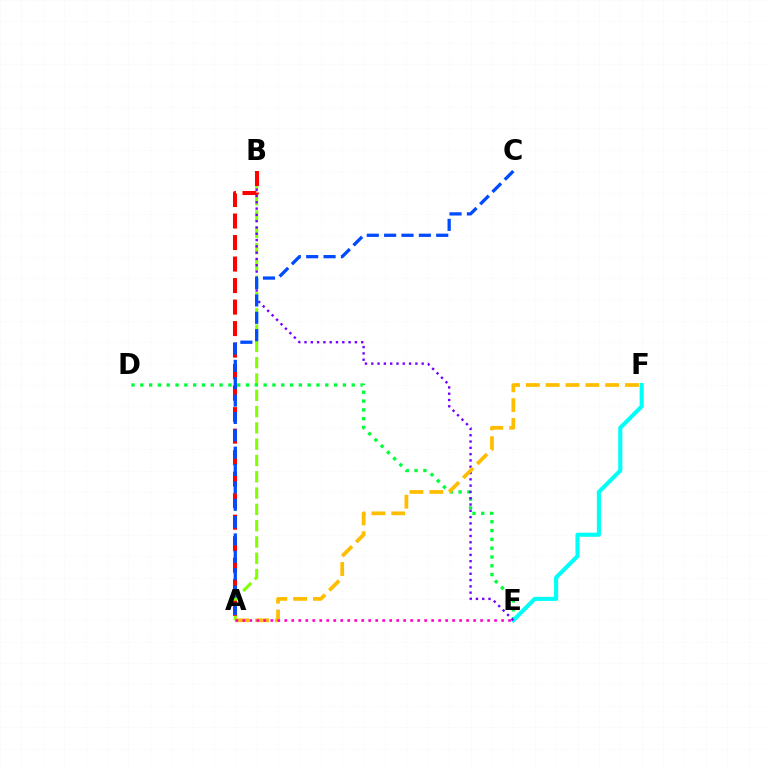{('A', 'B'): [{'color': '#84ff00', 'line_style': 'dashed', 'thickness': 2.21}, {'color': '#ff0000', 'line_style': 'dashed', 'thickness': 2.92}], ('D', 'E'): [{'color': '#00ff39', 'line_style': 'dotted', 'thickness': 2.39}], ('E', 'F'): [{'color': '#00fff6', 'line_style': 'solid', 'thickness': 2.95}], ('B', 'E'): [{'color': '#7200ff', 'line_style': 'dotted', 'thickness': 1.71}], ('A', 'F'): [{'color': '#ffbd00', 'line_style': 'dashed', 'thickness': 2.69}], ('A', 'E'): [{'color': '#ff00cf', 'line_style': 'dotted', 'thickness': 1.9}], ('A', 'C'): [{'color': '#004bff', 'line_style': 'dashed', 'thickness': 2.36}]}